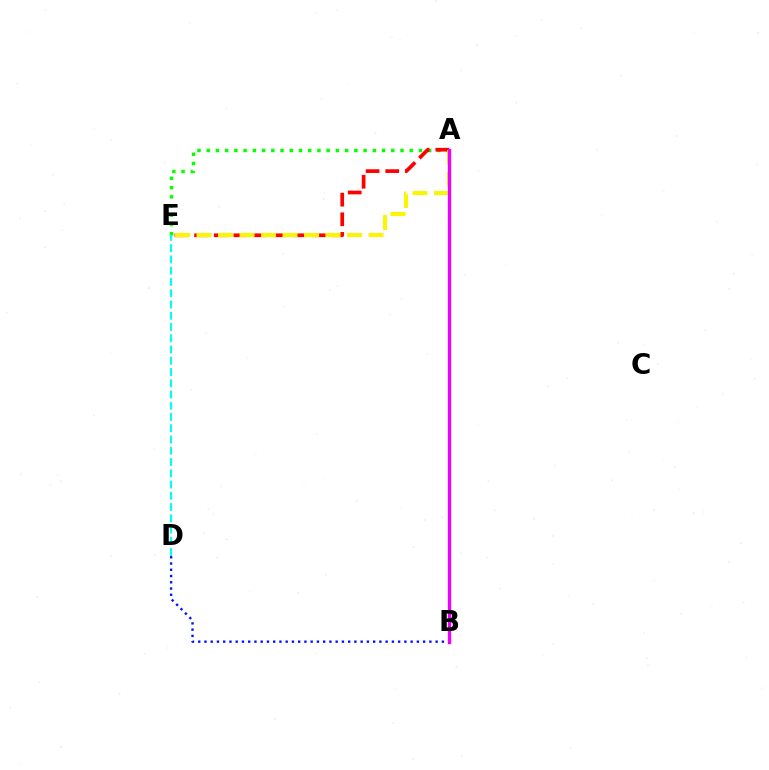{('A', 'E'): [{'color': '#08ff00', 'line_style': 'dotted', 'thickness': 2.51}, {'color': '#ff0000', 'line_style': 'dashed', 'thickness': 2.67}, {'color': '#fcf500', 'line_style': 'dashed', 'thickness': 2.92}], ('B', 'D'): [{'color': '#0010ff', 'line_style': 'dotted', 'thickness': 1.7}], ('A', 'B'): [{'color': '#ee00ff', 'line_style': 'solid', 'thickness': 2.4}], ('D', 'E'): [{'color': '#00fff6', 'line_style': 'dashed', 'thickness': 1.53}]}